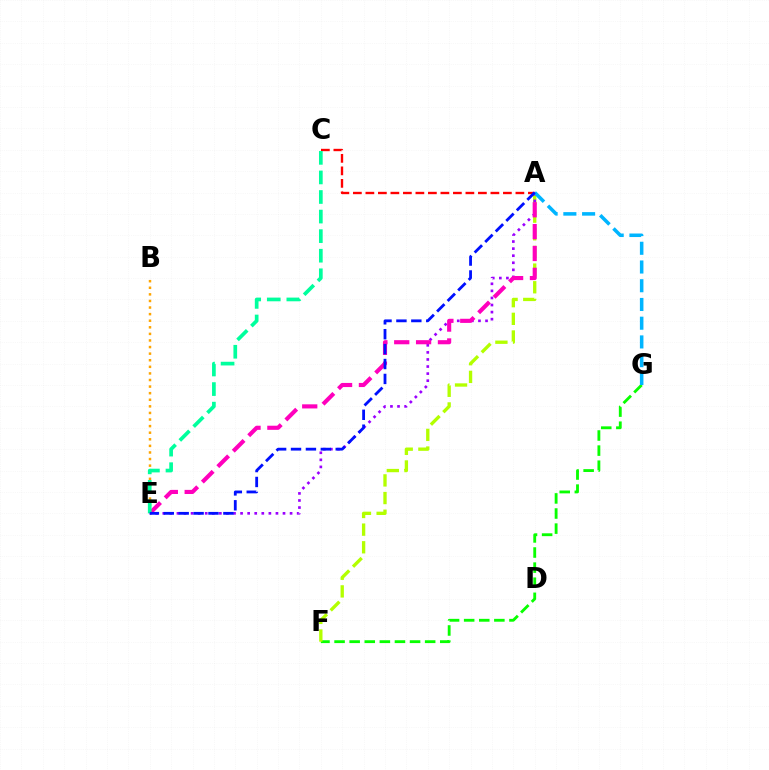{('F', 'G'): [{'color': '#08ff00', 'line_style': 'dashed', 'thickness': 2.05}], ('B', 'E'): [{'color': '#ffa500', 'line_style': 'dotted', 'thickness': 1.79}], ('A', 'C'): [{'color': '#ff0000', 'line_style': 'dashed', 'thickness': 1.7}], ('A', 'F'): [{'color': '#b3ff00', 'line_style': 'dashed', 'thickness': 2.4}], ('A', 'E'): [{'color': '#9b00ff', 'line_style': 'dotted', 'thickness': 1.92}, {'color': '#ff00bd', 'line_style': 'dashed', 'thickness': 2.97}, {'color': '#0010ff', 'line_style': 'dashed', 'thickness': 2.02}], ('A', 'G'): [{'color': '#00b5ff', 'line_style': 'dashed', 'thickness': 2.54}], ('C', 'E'): [{'color': '#00ff9d', 'line_style': 'dashed', 'thickness': 2.66}]}